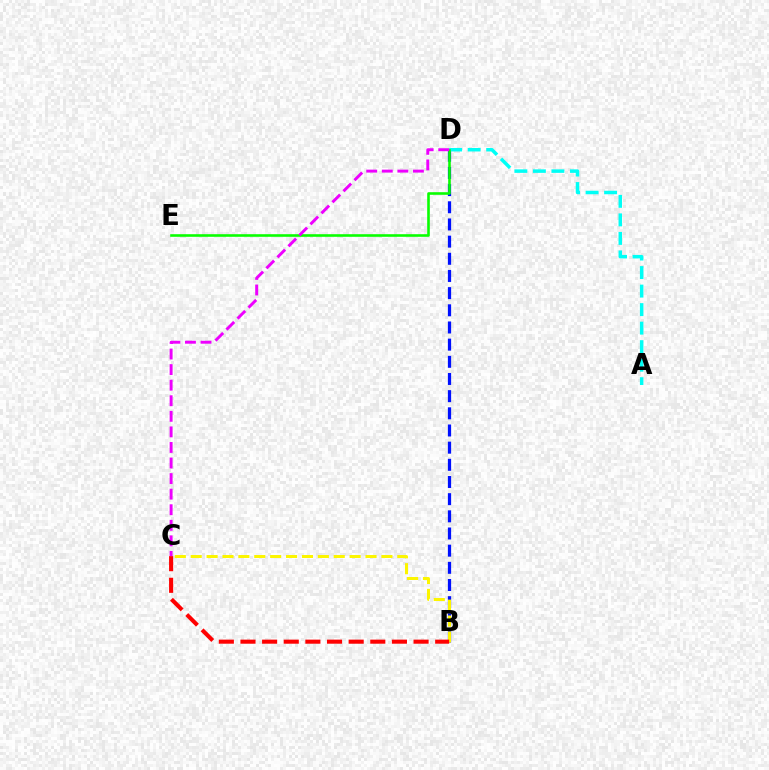{('B', 'D'): [{'color': '#0010ff', 'line_style': 'dashed', 'thickness': 2.33}], ('A', 'D'): [{'color': '#00fff6', 'line_style': 'dashed', 'thickness': 2.52}], ('B', 'C'): [{'color': '#fcf500', 'line_style': 'dashed', 'thickness': 2.16}, {'color': '#ff0000', 'line_style': 'dashed', 'thickness': 2.94}], ('D', 'E'): [{'color': '#08ff00', 'line_style': 'solid', 'thickness': 1.87}], ('C', 'D'): [{'color': '#ee00ff', 'line_style': 'dashed', 'thickness': 2.12}]}